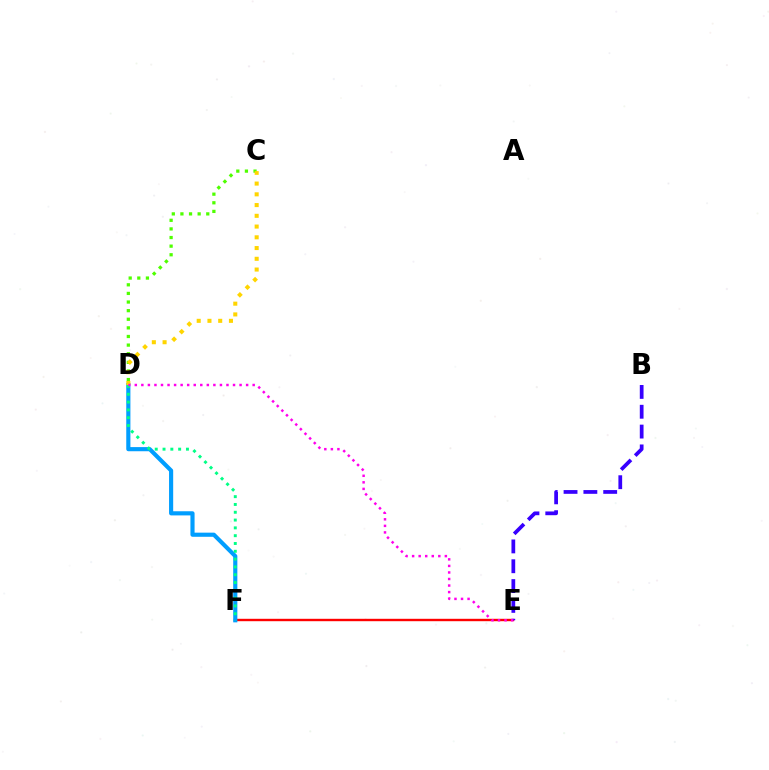{('E', 'F'): [{'color': '#ff0000', 'line_style': 'solid', 'thickness': 1.73}], ('D', 'F'): [{'color': '#009eff', 'line_style': 'solid', 'thickness': 2.98}, {'color': '#00ff86', 'line_style': 'dotted', 'thickness': 2.12}], ('C', 'D'): [{'color': '#4fff00', 'line_style': 'dotted', 'thickness': 2.34}, {'color': '#ffd500', 'line_style': 'dotted', 'thickness': 2.92}], ('B', 'E'): [{'color': '#3700ff', 'line_style': 'dashed', 'thickness': 2.69}], ('D', 'E'): [{'color': '#ff00ed', 'line_style': 'dotted', 'thickness': 1.78}]}